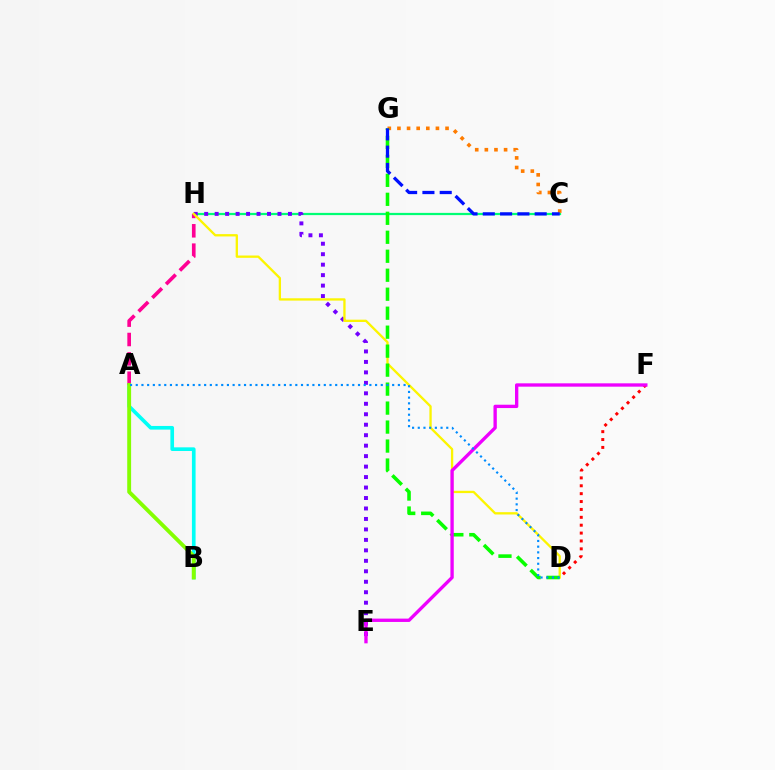{('C', 'H'): [{'color': '#00ff74', 'line_style': 'solid', 'thickness': 1.6}], ('A', 'B'): [{'color': '#00fff6', 'line_style': 'solid', 'thickness': 2.63}, {'color': '#84ff00', 'line_style': 'solid', 'thickness': 2.79}], ('E', 'H'): [{'color': '#7200ff', 'line_style': 'dotted', 'thickness': 2.84}], ('C', 'G'): [{'color': '#ff7c00', 'line_style': 'dotted', 'thickness': 2.61}, {'color': '#0010ff', 'line_style': 'dashed', 'thickness': 2.35}], ('A', 'H'): [{'color': '#ff0094', 'line_style': 'dashed', 'thickness': 2.63}], ('D', 'H'): [{'color': '#fcf500', 'line_style': 'solid', 'thickness': 1.67}], ('D', 'G'): [{'color': '#08ff00', 'line_style': 'dashed', 'thickness': 2.58}], ('D', 'F'): [{'color': '#ff0000', 'line_style': 'dotted', 'thickness': 2.14}], ('E', 'F'): [{'color': '#ee00ff', 'line_style': 'solid', 'thickness': 2.4}], ('A', 'D'): [{'color': '#008cff', 'line_style': 'dotted', 'thickness': 1.55}]}